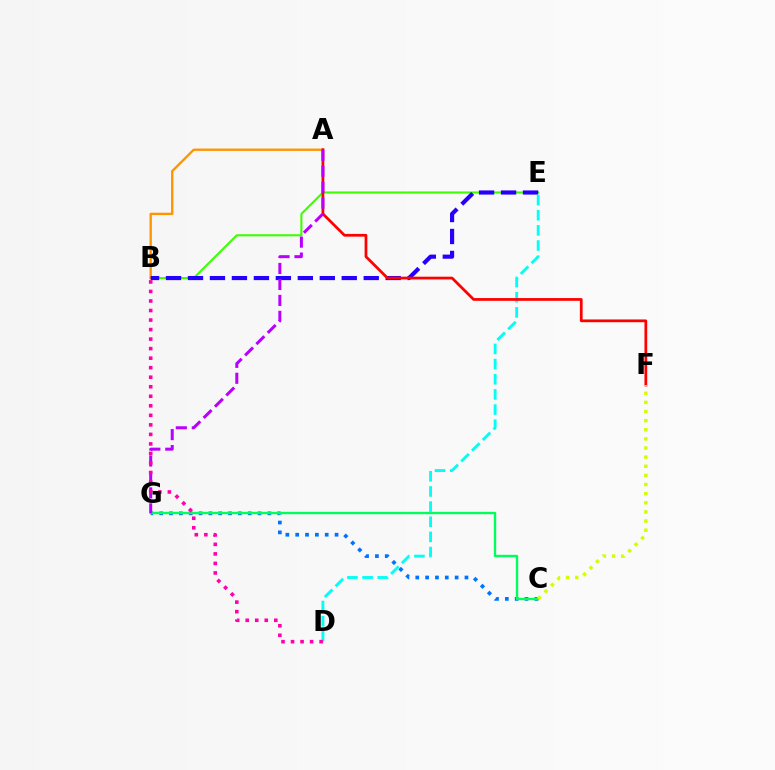{('C', 'G'): [{'color': '#0074ff', 'line_style': 'dotted', 'thickness': 2.67}, {'color': '#00ff5c', 'line_style': 'solid', 'thickness': 1.72}], ('B', 'E'): [{'color': '#3dff00', 'line_style': 'solid', 'thickness': 1.5}, {'color': '#2500ff', 'line_style': 'dashed', 'thickness': 2.98}], ('A', 'B'): [{'color': '#ff9400', 'line_style': 'solid', 'thickness': 1.68}], ('D', 'E'): [{'color': '#00fff6', 'line_style': 'dashed', 'thickness': 2.06}], ('A', 'F'): [{'color': '#ff0000', 'line_style': 'solid', 'thickness': 1.98}], ('A', 'G'): [{'color': '#b900ff', 'line_style': 'dashed', 'thickness': 2.17}], ('C', 'F'): [{'color': '#d1ff00', 'line_style': 'dotted', 'thickness': 2.48}], ('B', 'D'): [{'color': '#ff00ac', 'line_style': 'dotted', 'thickness': 2.59}]}